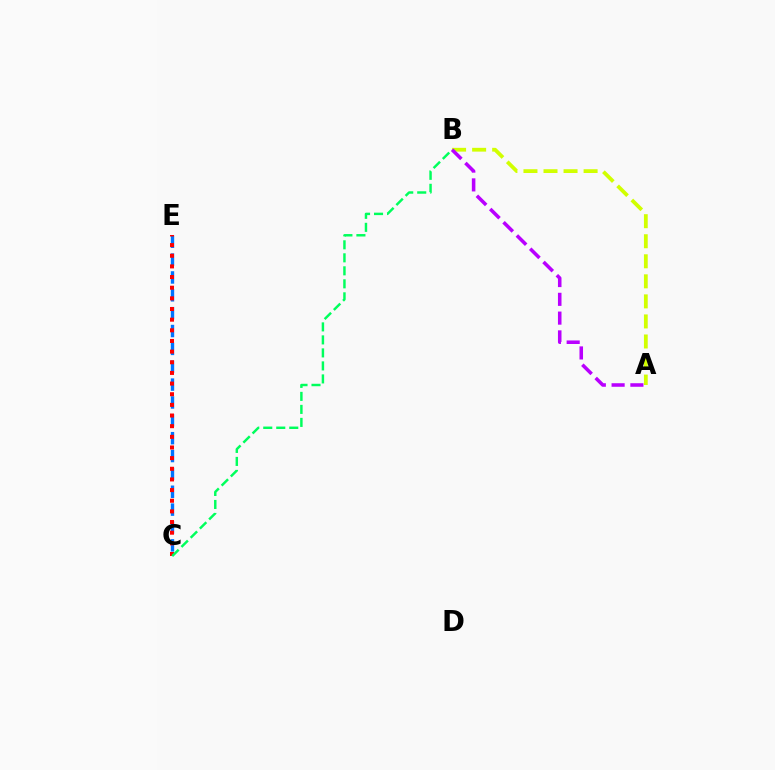{('C', 'E'): [{'color': '#0074ff', 'line_style': 'dashed', 'thickness': 2.43}, {'color': '#ff0000', 'line_style': 'dotted', 'thickness': 2.89}], ('A', 'B'): [{'color': '#d1ff00', 'line_style': 'dashed', 'thickness': 2.72}, {'color': '#b900ff', 'line_style': 'dashed', 'thickness': 2.55}], ('B', 'C'): [{'color': '#00ff5c', 'line_style': 'dashed', 'thickness': 1.77}]}